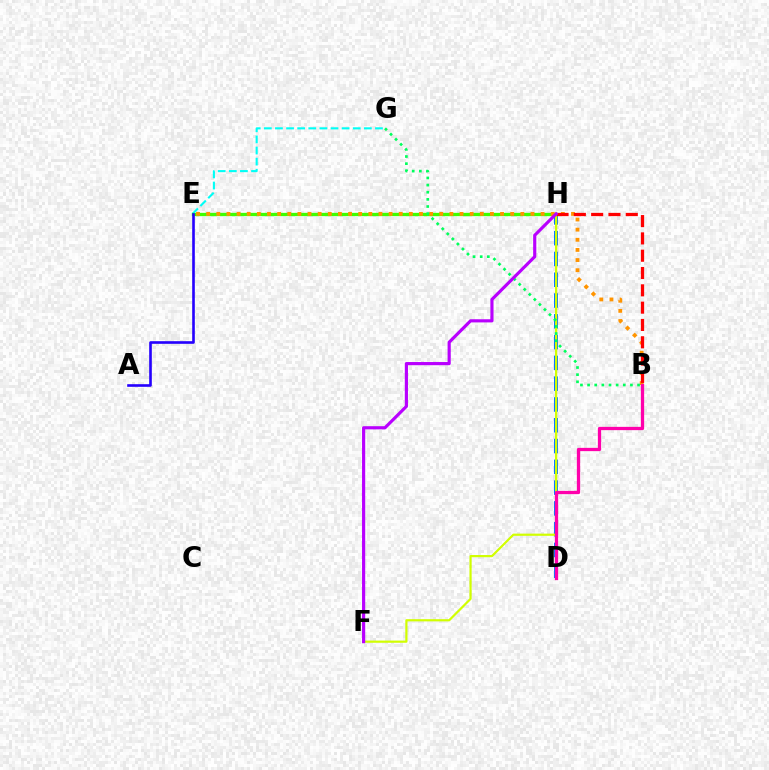{('E', 'G'): [{'color': '#00fff6', 'line_style': 'dashed', 'thickness': 1.51}], ('E', 'H'): [{'color': '#3dff00', 'line_style': 'solid', 'thickness': 2.38}], ('D', 'H'): [{'color': '#0074ff', 'line_style': 'dashed', 'thickness': 2.82}], ('B', 'E'): [{'color': '#ff9400', 'line_style': 'dotted', 'thickness': 2.75}], ('F', 'H'): [{'color': '#d1ff00', 'line_style': 'solid', 'thickness': 1.58}, {'color': '#b900ff', 'line_style': 'solid', 'thickness': 2.27}], ('B', 'H'): [{'color': '#ff0000', 'line_style': 'dashed', 'thickness': 2.35}], ('B', 'G'): [{'color': '#00ff5c', 'line_style': 'dotted', 'thickness': 1.94}], ('A', 'E'): [{'color': '#2500ff', 'line_style': 'solid', 'thickness': 1.89}], ('B', 'D'): [{'color': '#ff00ac', 'line_style': 'solid', 'thickness': 2.36}]}